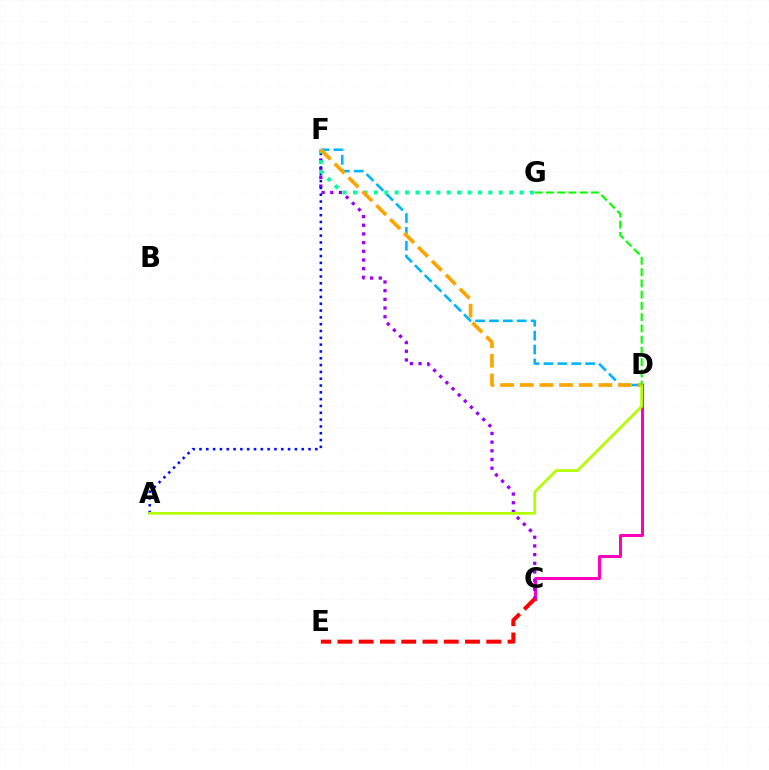{('C', 'D'): [{'color': '#ff00bd', 'line_style': 'solid', 'thickness': 2.18}], ('C', 'F'): [{'color': '#9b00ff', 'line_style': 'dotted', 'thickness': 2.36}], ('C', 'E'): [{'color': '#ff0000', 'line_style': 'dashed', 'thickness': 2.89}], ('A', 'F'): [{'color': '#0010ff', 'line_style': 'dotted', 'thickness': 1.85}], ('D', 'F'): [{'color': '#00b5ff', 'line_style': 'dashed', 'thickness': 1.89}, {'color': '#ffa500', 'line_style': 'dashed', 'thickness': 2.67}], ('F', 'G'): [{'color': '#00ff9d', 'line_style': 'dotted', 'thickness': 2.83}], ('A', 'D'): [{'color': '#b3ff00', 'line_style': 'solid', 'thickness': 1.98}], ('D', 'G'): [{'color': '#08ff00', 'line_style': 'dashed', 'thickness': 1.53}]}